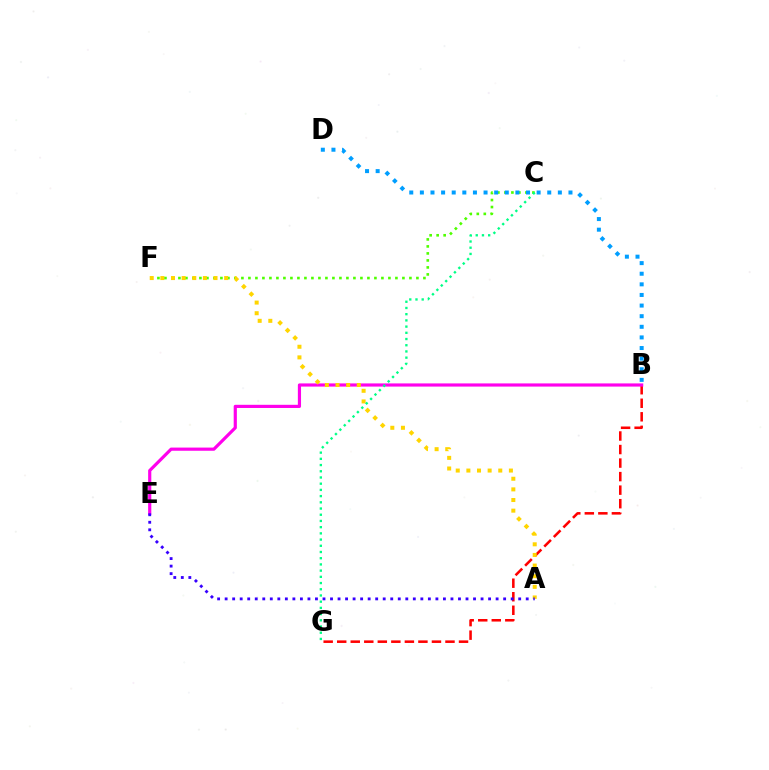{('B', 'G'): [{'color': '#ff0000', 'line_style': 'dashed', 'thickness': 1.84}], ('C', 'F'): [{'color': '#4fff00', 'line_style': 'dotted', 'thickness': 1.9}], ('B', 'E'): [{'color': '#ff00ed', 'line_style': 'solid', 'thickness': 2.29}], ('A', 'F'): [{'color': '#ffd500', 'line_style': 'dotted', 'thickness': 2.89}], ('B', 'D'): [{'color': '#009eff', 'line_style': 'dotted', 'thickness': 2.88}], ('A', 'E'): [{'color': '#3700ff', 'line_style': 'dotted', 'thickness': 2.05}], ('C', 'G'): [{'color': '#00ff86', 'line_style': 'dotted', 'thickness': 1.69}]}